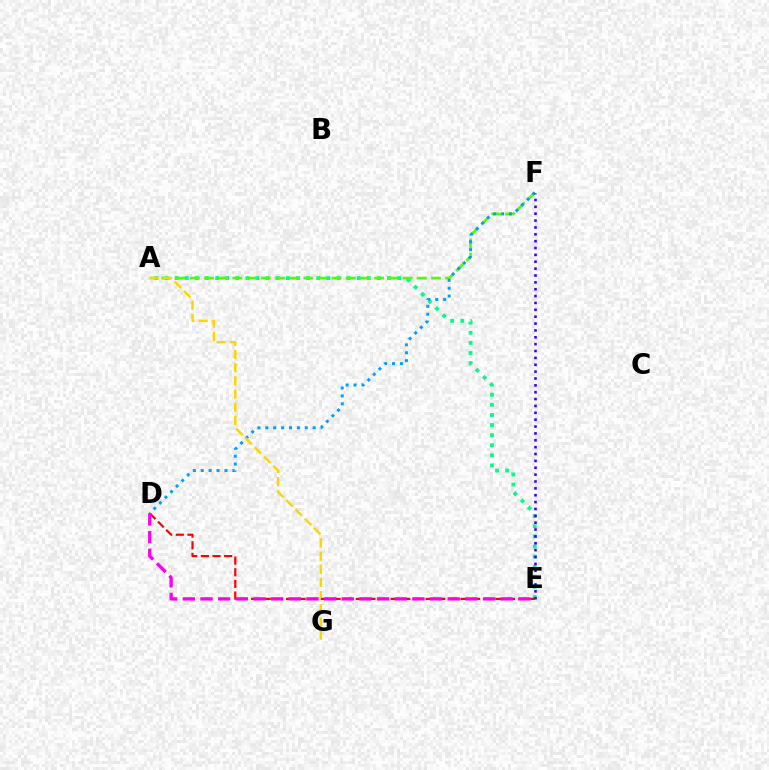{('A', 'E'): [{'color': '#00ff86', 'line_style': 'dotted', 'thickness': 2.75}], ('A', 'F'): [{'color': '#4fff00', 'line_style': 'dashed', 'thickness': 1.93}], ('D', 'F'): [{'color': '#009eff', 'line_style': 'dotted', 'thickness': 2.15}], ('A', 'G'): [{'color': '#ffd500', 'line_style': 'dashed', 'thickness': 1.79}], ('D', 'E'): [{'color': '#ff0000', 'line_style': 'dashed', 'thickness': 1.58}, {'color': '#ff00ed', 'line_style': 'dashed', 'thickness': 2.4}], ('E', 'F'): [{'color': '#3700ff', 'line_style': 'dotted', 'thickness': 1.87}]}